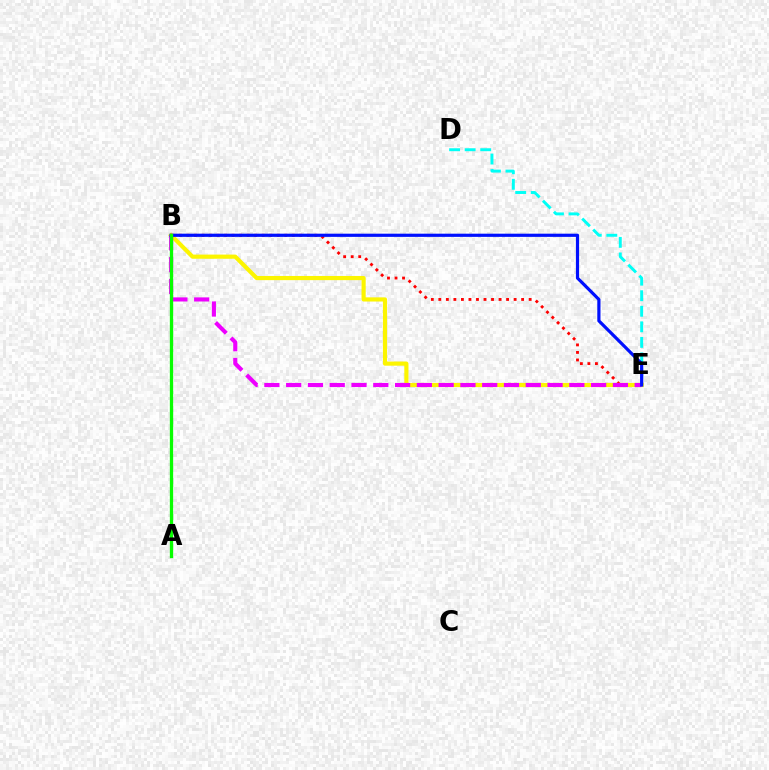{('D', 'E'): [{'color': '#00fff6', 'line_style': 'dashed', 'thickness': 2.11}], ('B', 'E'): [{'color': '#ff0000', 'line_style': 'dotted', 'thickness': 2.04}, {'color': '#fcf500', 'line_style': 'solid', 'thickness': 2.99}, {'color': '#ee00ff', 'line_style': 'dashed', 'thickness': 2.96}, {'color': '#0010ff', 'line_style': 'solid', 'thickness': 2.3}], ('A', 'B'): [{'color': '#08ff00', 'line_style': 'solid', 'thickness': 2.38}]}